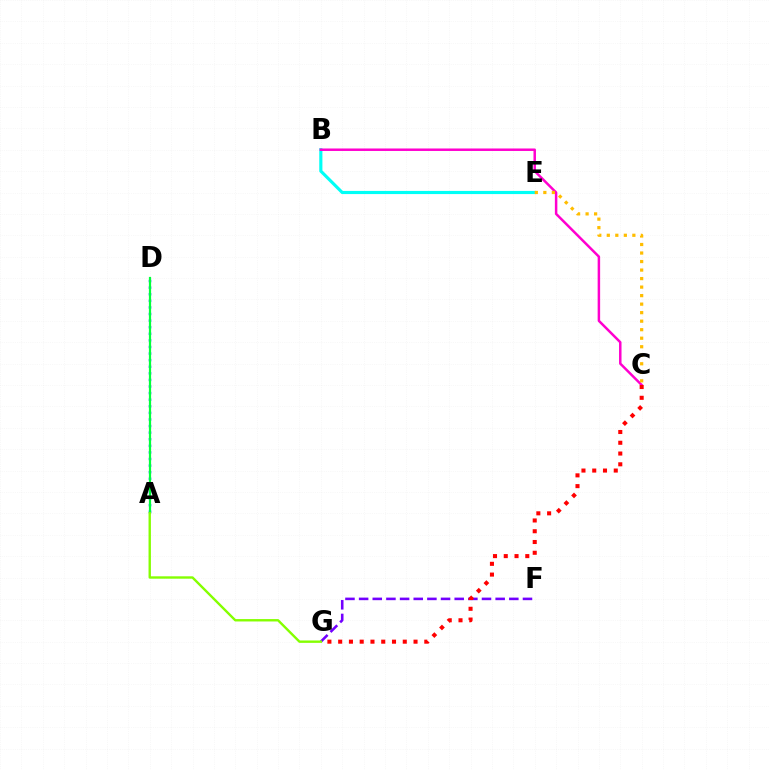{('B', 'E'): [{'color': '#00fff6', 'line_style': 'solid', 'thickness': 2.27}], ('F', 'G'): [{'color': '#7200ff', 'line_style': 'dashed', 'thickness': 1.85}], ('B', 'C'): [{'color': '#ff00cf', 'line_style': 'solid', 'thickness': 1.79}], ('C', 'G'): [{'color': '#ff0000', 'line_style': 'dotted', 'thickness': 2.93}], ('A', 'D'): [{'color': '#004bff', 'line_style': 'dotted', 'thickness': 1.79}, {'color': '#00ff39', 'line_style': 'solid', 'thickness': 1.59}], ('A', 'G'): [{'color': '#84ff00', 'line_style': 'solid', 'thickness': 1.72}], ('C', 'E'): [{'color': '#ffbd00', 'line_style': 'dotted', 'thickness': 2.31}]}